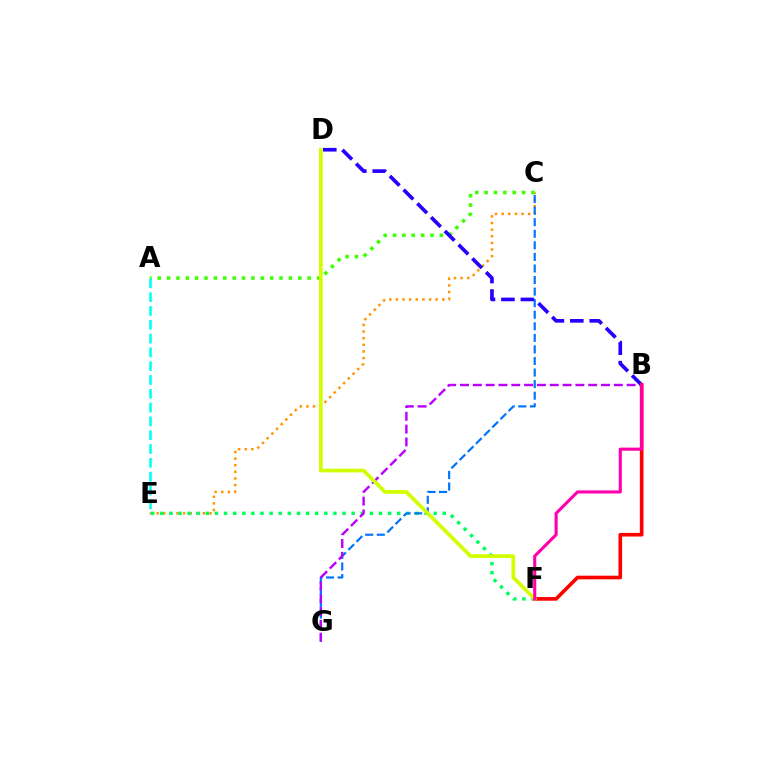{('C', 'E'): [{'color': '#ff9400', 'line_style': 'dotted', 'thickness': 1.8}], ('E', 'F'): [{'color': '#00ff5c', 'line_style': 'dotted', 'thickness': 2.48}], ('A', 'C'): [{'color': '#3dff00', 'line_style': 'dotted', 'thickness': 2.55}], ('A', 'E'): [{'color': '#00fff6', 'line_style': 'dashed', 'thickness': 1.88}], ('C', 'G'): [{'color': '#0074ff', 'line_style': 'dashed', 'thickness': 1.57}], ('B', 'G'): [{'color': '#b900ff', 'line_style': 'dashed', 'thickness': 1.74}], ('B', 'D'): [{'color': '#2500ff', 'line_style': 'dashed', 'thickness': 2.64}], ('B', 'F'): [{'color': '#ff0000', 'line_style': 'solid', 'thickness': 2.62}, {'color': '#ff00ac', 'line_style': 'solid', 'thickness': 2.23}], ('D', 'F'): [{'color': '#d1ff00', 'line_style': 'solid', 'thickness': 2.67}]}